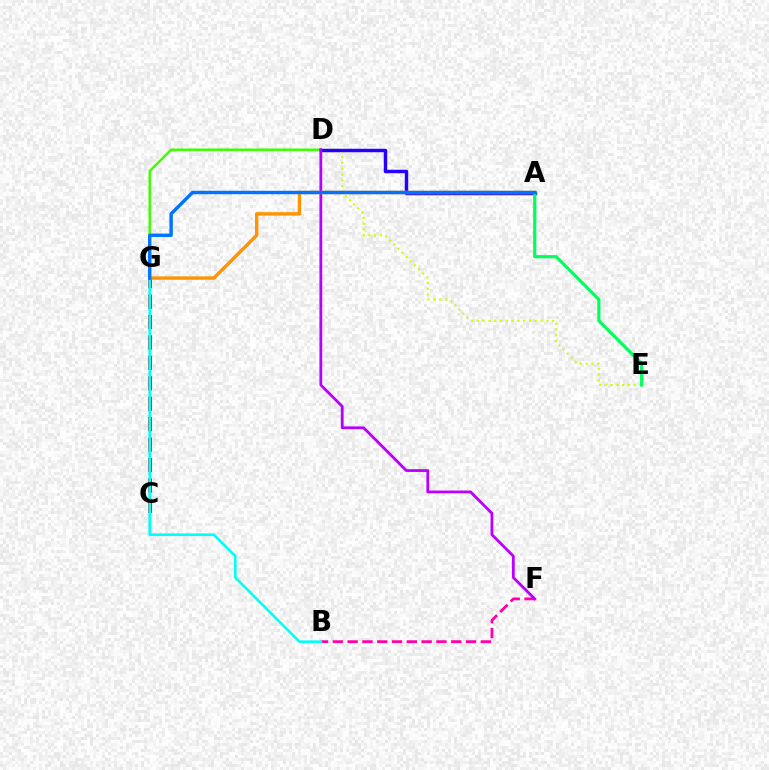{('D', 'G'): [{'color': '#3dff00', 'line_style': 'solid', 'thickness': 1.78}], ('D', 'E'): [{'color': '#d1ff00', 'line_style': 'dotted', 'thickness': 1.57}], ('B', 'F'): [{'color': '#ff00ac', 'line_style': 'dashed', 'thickness': 2.01}], ('C', 'G'): [{'color': '#ff0000', 'line_style': 'dashed', 'thickness': 2.77}], ('B', 'G'): [{'color': '#00fff6', 'line_style': 'solid', 'thickness': 1.89}], ('A', 'D'): [{'color': '#2500ff', 'line_style': 'solid', 'thickness': 2.49}], ('D', 'F'): [{'color': '#b900ff', 'line_style': 'solid', 'thickness': 2.01}], ('A', 'G'): [{'color': '#ff9400', 'line_style': 'solid', 'thickness': 2.44}, {'color': '#0074ff', 'line_style': 'solid', 'thickness': 2.46}], ('A', 'E'): [{'color': '#00ff5c', 'line_style': 'solid', 'thickness': 2.29}]}